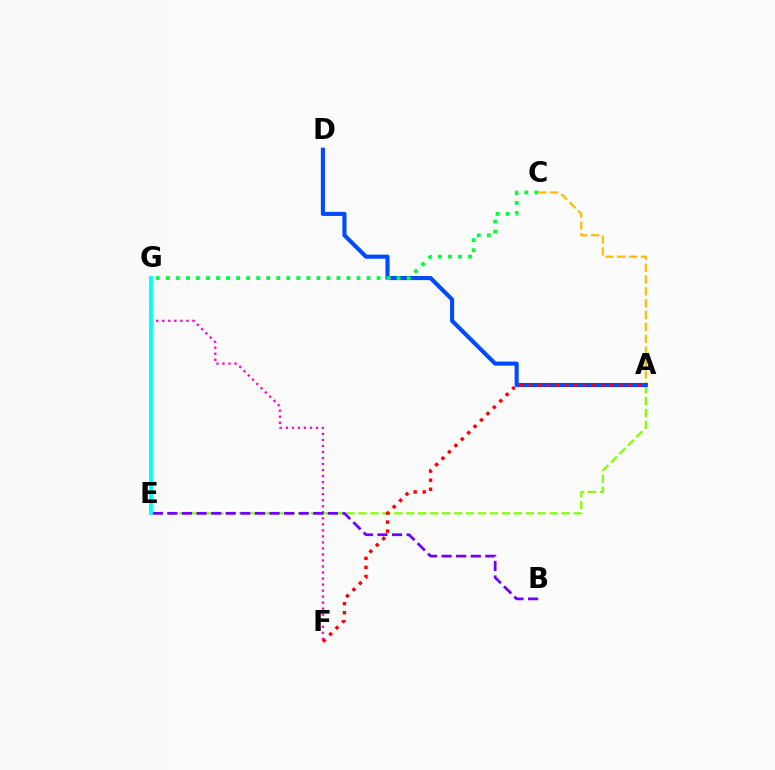{('A', 'E'): [{'color': '#84ff00', 'line_style': 'dashed', 'thickness': 1.62}], ('F', 'G'): [{'color': '#ff00cf', 'line_style': 'dotted', 'thickness': 1.64}], ('A', 'C'): [{'color': '#ffbd00', 'line_style': 'dashed', 'thickness': 1.61}], ('A', 'D'): [{'color': '#004bff', 'line_style': 'solid', 'thickness': 2.96}], ('A', 'F'): [{'color': '#ff0000', 'line_style': 'dotted', 'thickness': 2.46}], ('B', 'E'): [{'color': '#7200ff', 'line_style': 'dashed', 'thickness': 1.98}], ('C', 'G'): [{'color': '#00ff39', 'line_style': 'dotted', 'thickness': 2.73}], ('E', 'G'): [{'color': '#00fff6', 'line_style': 'solid', 'thickness': 2.71}]}